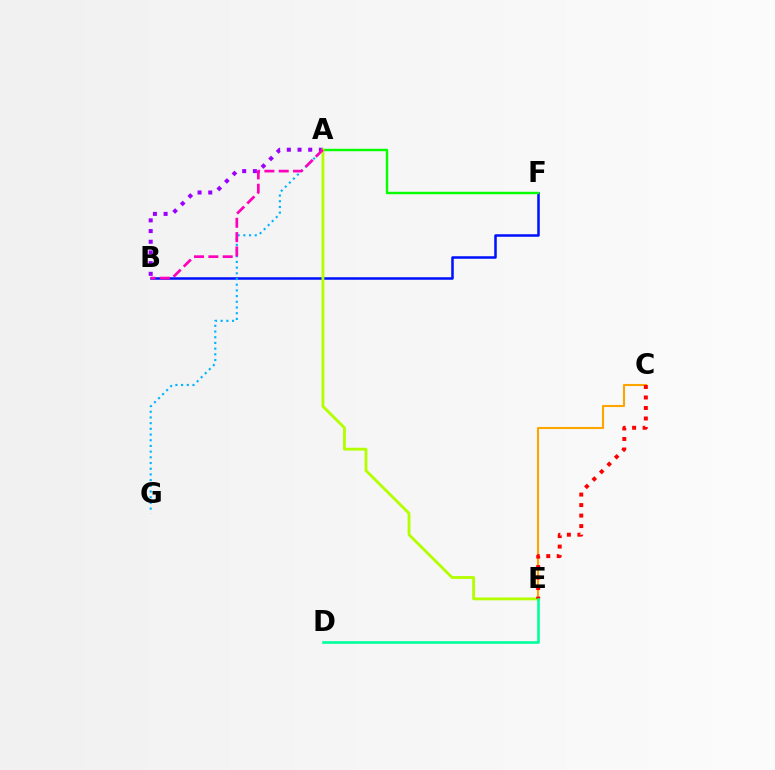{('B', 'F'): [{'color': '#0010ff', 'line_style': 'solid', 'thickness': 1.81}], ('A', 'F'): [{'color': '#08ff00', 'line_style': 'solid', 'thickness': 1.76}], ('A', 'G'): [{'color': '#00b5ff', 'line_style': 'dotted', 'thickness': 1.55}], ('A', 'B'): [{'color': '#9b00ff', 'line_style': 'dotted', 'thickness': 2.9}, {'color': '#ff00bd', 'line_style': 'dashed', 'thickness': 1.95}], ('A', 'E'): [{'color': '#b3ff00', 'line_style': 'solid', 'thickness': 2.04}], ('C', 'E'): [{'color': '#ffa500', 'line_style': 'solid', 'thickness': 1.51}, {'color': '#ff0000', 'line_style': 'dotted', 'thickness': 2.85}], ('D', 'E'): [{'color': '#00ff9d', 'line_style': 'solid', 'thickness': 1.89}]}